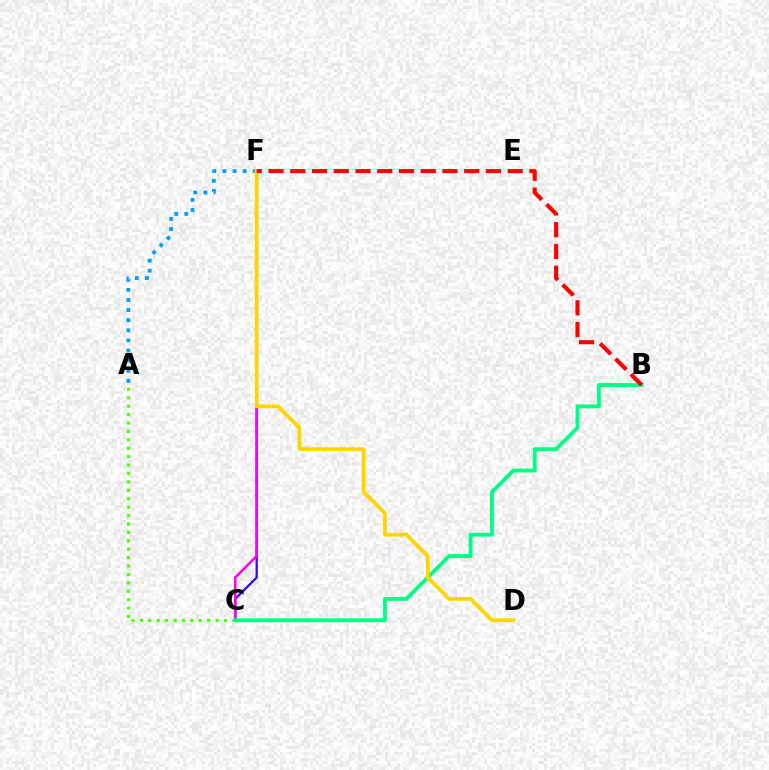{('C', 'F'): [{'color': '#3700ff', 'line_style': 'solid', 'thickness': 1.6}, {'color': '#ff00ed', 'line_style': 'solid', 'thickness': 1.81}], ('A', 'C'): [{'color': '#4fff00', 'line_style': 'dotted', 'thickness': 2.29}], ('B', 'C'): [{'color': '#00ff86', 'line_style': 'solid', 'thickness': 2.78}], ('A', 'F'): [{'color': '#009eff', 'line_style': 'dotted', 'thickness': 2.75}], ('D', 'F'): [{'color': '#ffd500', 'line_style': 'solid', 'thickness': 2.73}], ('B', 'F'): [{'color': '#ff0000', 'line_style': 'dashed', 'thickness': 2.95}]}